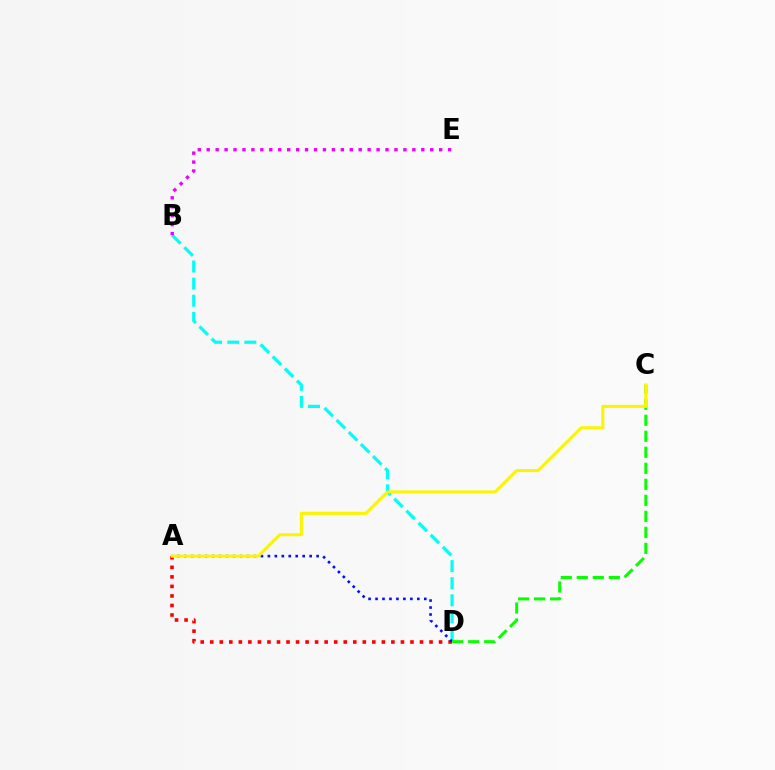{('A', 'D'): [{'color': '#ff0000', 'line_style': 'dotted', 'thickness': 2.59}, {'color': '#0010ff', 'line_style': 'dotted', 'thickness': 1.89}], ('B', 'D'): [{'color': '#00fff6', 'line_style': 'dashed', 'thickness': 2.32}], ('B', 'E'): [{'color': '#ee00ff', 'line_style': 'dotted', 'thickness': 2.43}], ('C', 'D'): [{'color': '#08ff00', 'line_style': 'dashed', 'thickness': 2.18}], ('A', 'C'): [{'color': '#fcf500', 'line_style': 'solid', 'thickness': 2.23}]}